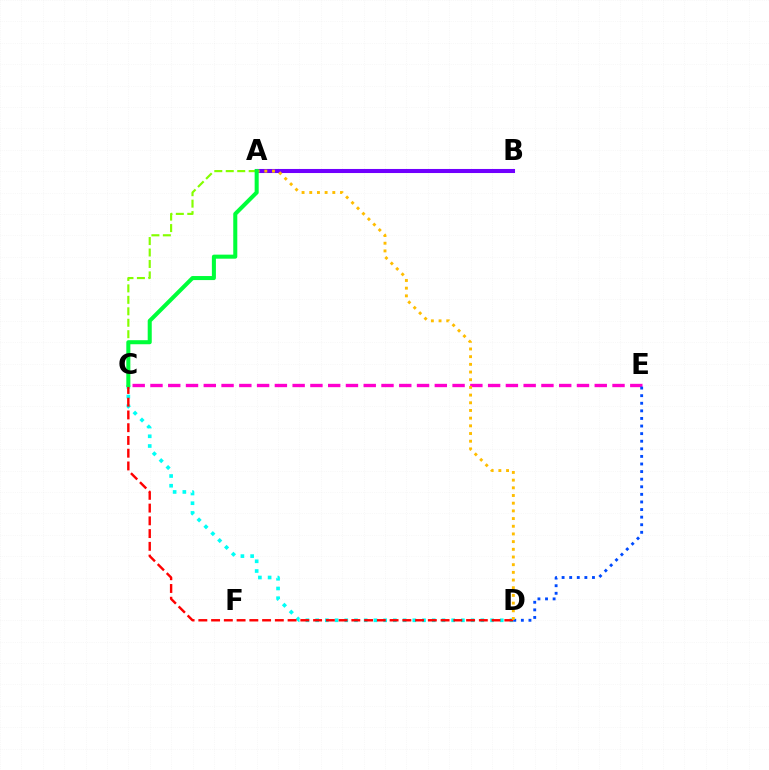{('A', 'B'): [{'color': '#7200ff', 'line_style': 'solid', 'thickness': 2.93}], ('C', 'D'): [{'color': '#00fff6', 'line_style': 'dotted', 'thickness': 2.64}, {'color': '#ff0000', 'line_style': 'dashed', 'thickness': 1.73}], ('C', 'E'): [{'color': '#ff00cf', 'line_style': 'dashed', 'thickness': 2.41}], ('D', 'E'): [{'color': '#004bff', 'line_style': 'dotted', 'thickness': 2.06}], ('A', 'D'): [{'color': '#ffbd00', 'line_style': 'dotted', 'thickness': 2.09}], ('A', 'C'): [{'color': '#84ff00', 'line_style': 'dashed', 'thickness': 1.56}, {'color': '#00ff39', 'line_style': 'solid', 'thickness': 2.91}]}